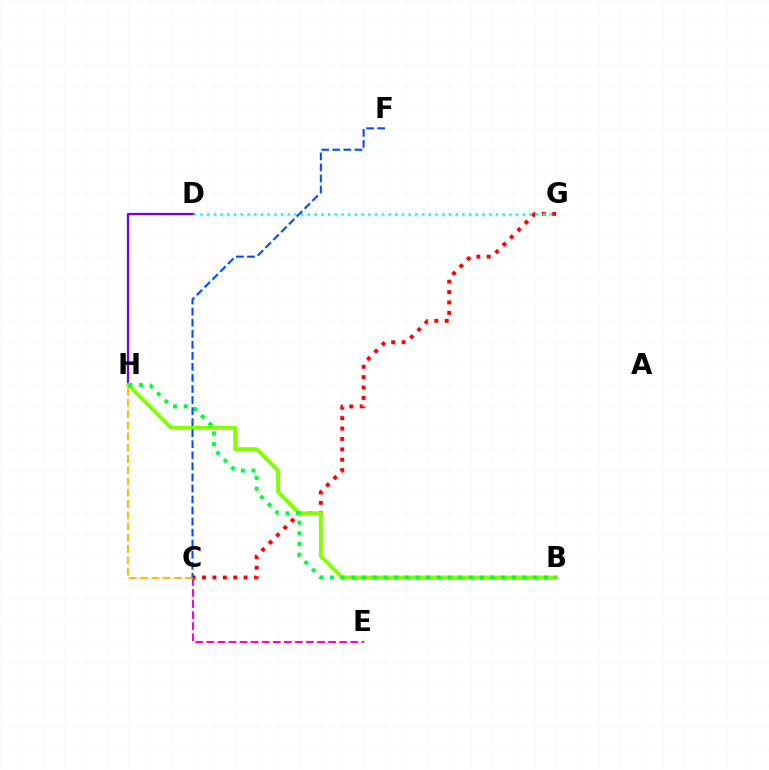{('C', 'E'): [{'color': '#ff00cf', 'line_style': 'dashed', 'thickness': 1.5}], ('D', 'H'): [{'color': '#7200ff', 'line_style': 'solid', 'thickness': 1.64}], ('C', 'G'): [{'color': '#ff0000', 'line_style': 'dotted', 'thickness': 2.83}], ('B', 'H'): [{'color': '#84ff00', 'line_style': 'solid', 'thickness': 2.82}, {'color': '#00ff39', 'line_style': 'dotted', 'thickness': 2.91}], ('D', 'G'): [{'color': '#00fff6', 'line_style': 'dotted', 'thickness': 1.82}], ('C', 'H'): [{'color': '#ffbd00', 'line_style': 'dashed', 'thickness': 1.53}], ('C', 'F'): [{'color': '#004bff', 'line_style': 'dashed', 'thickness': 1.5}]}